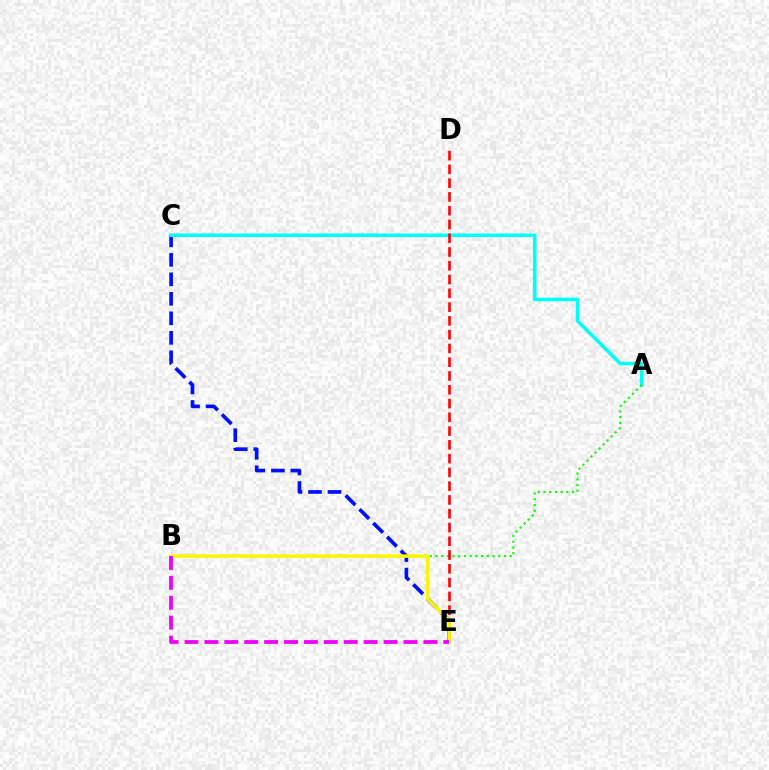{('C', 'E'): [{'color': '#0010ff', 'line_style': 'dashed', 'thickness': 2.65}], ('A', 'C'): [{'color': '#00fff6', 'line_style': 'solid', 'thickness': 2.57}], ('A', 'B'): [{'color': '#08ff00', 'line_style': 'dotted', 'thickness': 1.55}], ('D', 'E'): [{'color': '#ff0000', 'line_style': 'dashed', 'thickness': 1.87}], ('B', 'E'): [{'color': '#fcf500', 'line_style': 'solid', 'thickness': 2.52}, {'color': '#ee00ff', 'line_style': 'dashed', 'thickness': 2.7}]}